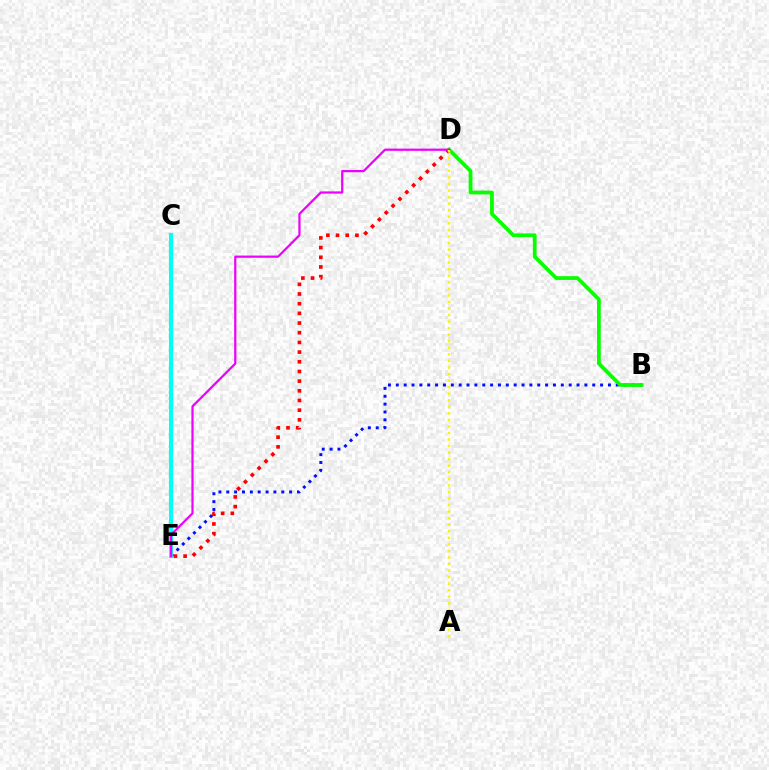{('B', 'E'): [{'color': '#0010ff', 'line_style': 'dotted', 'thickness': 2.13}], ('D', 'E'): [{'color': '#ff0000', 'line_style': 'dotted', 'thickness': 2.63}, {'color': '#ee00ff', 'line_style': 'solid', 'thickness': 1.6}], ('B', 'D'): [{'color': '#08ff00', 'line_style': 'solid', 'thickness': 2.71}], ('C', 'E'): [{'color': '#00fff6', 'line_style': 'solid', 'thickness': 2.94}], ('A', 'D'): [{'color': '#fcf500', 'line_style': 'dotted', 'thickness': 1.78}]}